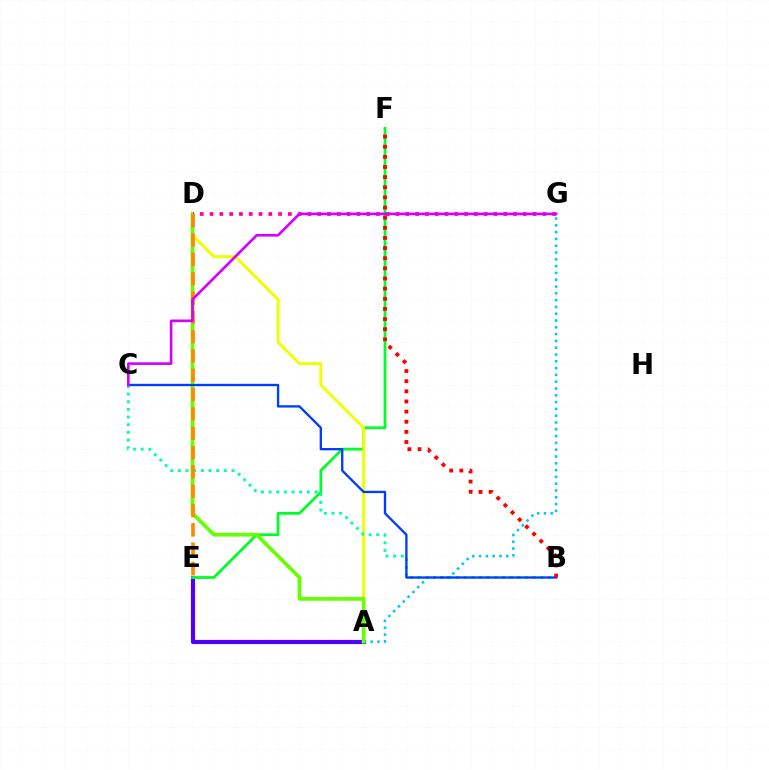{('A', 'E'): [{'color': '#4f00ff', 'line_style': 'solid', 'thickness': 3.0}], ('E', 'F'): [{'color': '#00ff27', 'line_style': 'solid', 'thickness': 2.0}], ('A', 'D'): [{'color': '#eeff00', 'line_style': 'solid', 'thickness': 2.12}, {'color': '#66ff00', 'line_style': 'solid', 'thickness': 2.68}], ('B', 'C'): [{'color': '#00ffaf', 'line_style': 'dotted', 'thickness': 2.08}, {'color': '#003fff', 'line_style': 'solid', 'thickness': 1.69}], ('A', 'G'): [{'color': '#00c7ff', 'line_style': 'dotted', 'thickness': 1.85}], ('D', 'G'): [{'color': '#ff00a0', 'line_style': 'dotted', 'thickness': 2.66}], ('D', 'E'): [{'color': '#ff8800', 'line_style': 'dashed', 'thickness': 2.62}], ('B', 'F'): [{'color': '#ff0000', 'line_style': 'dotted', 'thickness': 2.75}], ('C', 'G'): [{'color': '#d600ff', 'line_style': 'solid', 'thickness': 1.91}]}